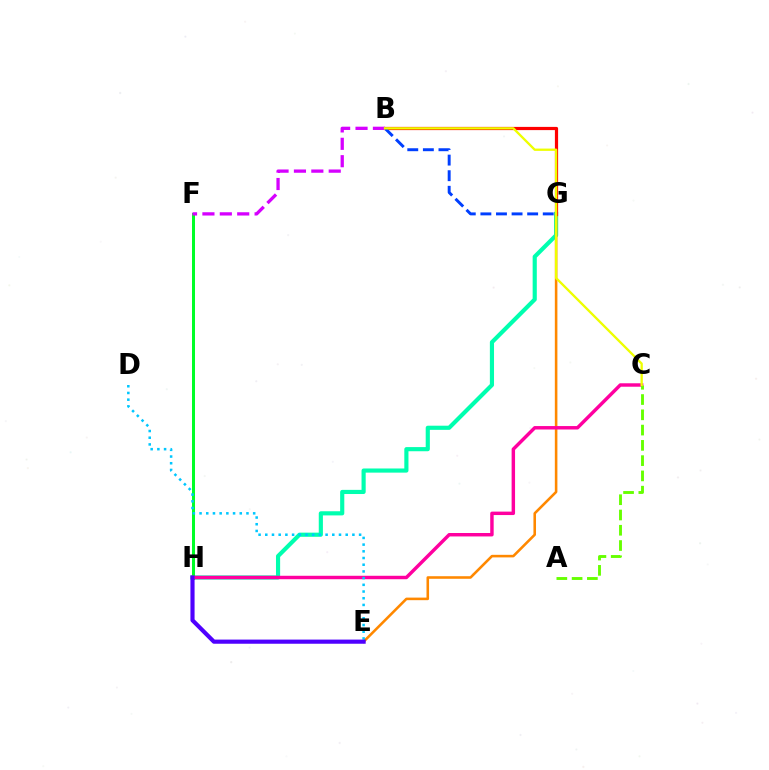{('G', 'H'): [{'color': '#00ffaf', 'line_style': 'solid', 'thickness': 2.99}], ('E', 'G'): [{'color': '#ff8800', 'line_style': 'solid', 'thickness': 1.85}], ('F', 'H'): [{'color': '#00ff27', 'line_style': 'solid', 'thickness': 2.17}], ('B', 'G'): [{'color': '#ff0000', 'line_style': 'solid', 'thickness': 2.31}, {'color': '#003fff', 'line_style': 'dashed', 'thickness': 2.12}], ('B', 'F'): [{'color': '#d600ff', 'line_style': 'dashed', 'thickness': 2.36}], ('C', 'H'): [{'color': '#ff00a0', 'line_style': 'solid', 'thickness': 2.48}], ('D', 'E'): [{'color': '#00c7ff', 'line_style': 'dotted', 'thickness': 1.82}], ('E', 'H'): [{'color': '#4f00ff', 'line_style': 'solid', 'thickness': 2.99}], ('A', 'C'): [{'color': '#66ff00', 'line_style': 'dashed', 'thickness': 2.07}], ('B', 'C'): [{'color': '#eeff00', 'line_style': 'solid', 'thickness': 1.67}]}